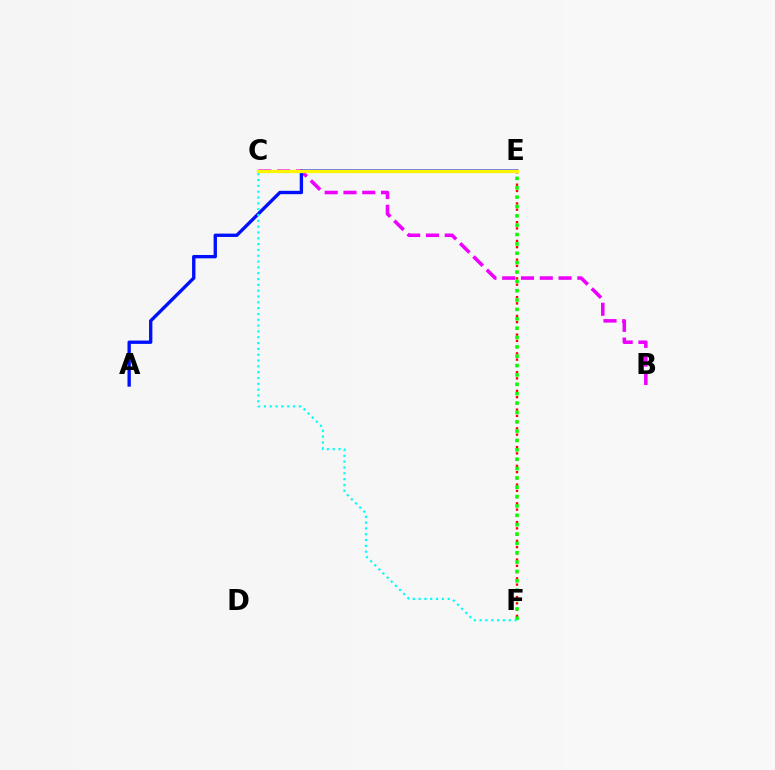{('E', 'F'): [{'color': '#ff0000', 'line_style': 'dotted', 'thickness': 1.7}, {'color': '#08ff00', 'line_style': 'dotted', 'thickness': 2.54}], ('B', 'C'): [{'color': '#ee00ff', 'line_style': 'dashed', 'thickness': 2.55}], ('A', 'E'): [{'color': '#0010ff', 'line_style': 'solid', 'thickness': 2.41}], ('C', 'E'): [{'color': '#fcf500', 'line_style': 'solid', 'thickness': 2.35}], ('C', 'F'): [{'color': '#00fff6', 'line_style': 'dotted', 'thickness': 1.58}]}